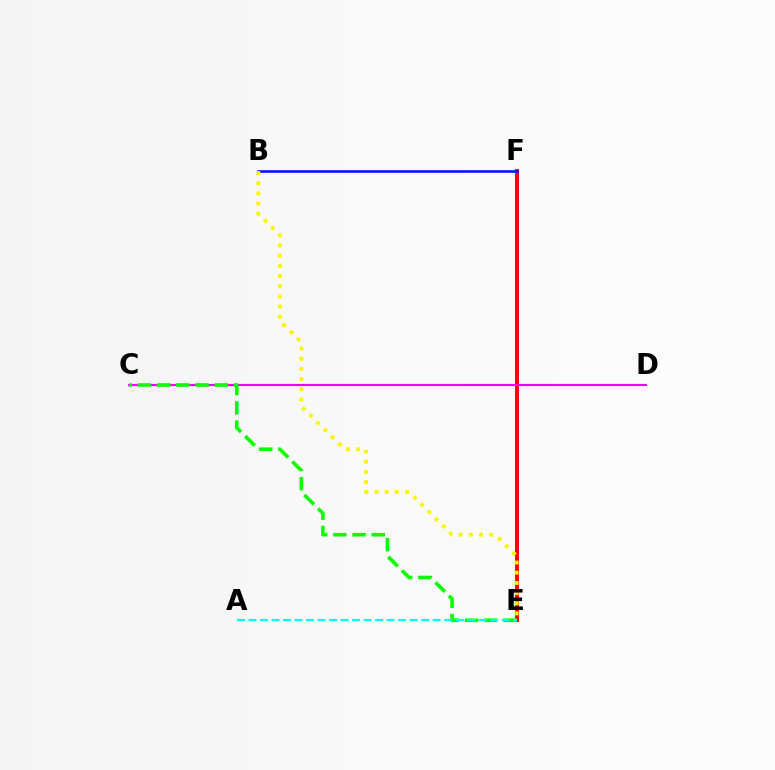{('E', 'F'): [{'color': '#ff0000', 'line_style': 'solid', 'thickness': 2.82}], ('C', 'D'): [{'color': '#ee00ff', 'line_style': 'solid', 'thickness': 1.54}], ('C', 'E'): [{'color': '#08ff00', 'line_style': 'dashed', 'thickness': 2.61}], ('B', 'F'): [{'color': '#0010ff', 'line_style': 'solid', 'thickness': 1.86}], ('B', 'E'): [{'color': '#fcf500', 'line_style': 'dotted', 'thickness': 2.77}], ('A', 'E'): [{'color': '#00fff6', 'line_style': 'dashed', 'thickness': 1.56}]}